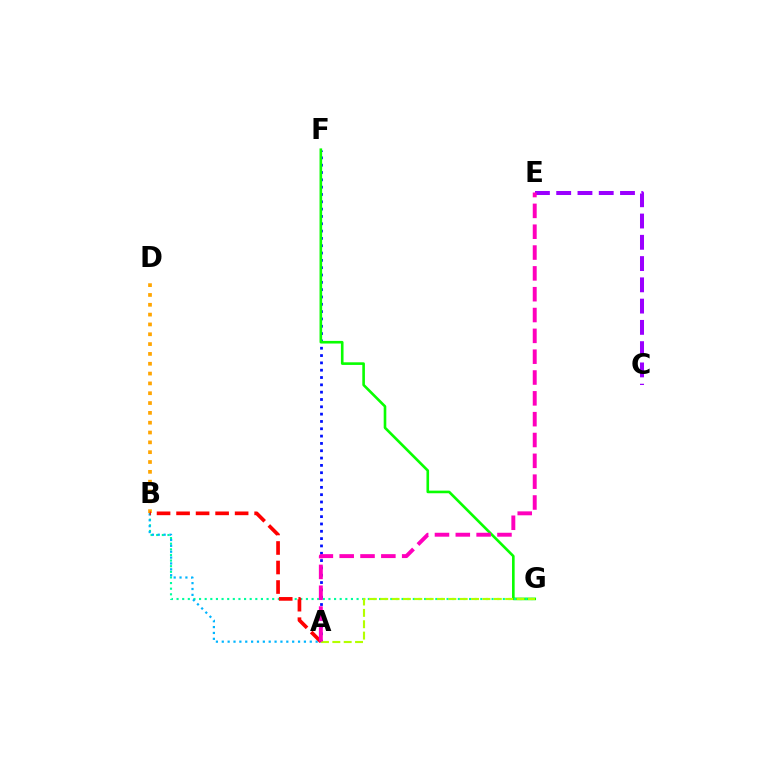{('A', 'F'): [{'color': '#0010ff', 'line_style': 'dotted', 'thickness': 1.99}], ('F', 'G'): [{'color': '#08ff00', 'line_style': 'solid', 'thickness': 1.89}], ('B', 'G'): [{'color': '#00ff9d', 'line_style': 'dotted', 'thickness': 1.53}], ('C', 'E'): [{'color': '#9b00ff', 'line_style': 'dashed', 'thickness': 2.89}], ('A', 'B'): [{'color': '#00b5ff', 'line_style': 'dotted', 'thickness': 1.59}, {'color': '#ff0000', 'line_style': 'dashed', 'thickness': 2.65}], ('B', 'D'): [{'color': '#ffa500', 'line_style': 'dotted', 'thickness': 2.67}], ('A', 'G'): [{'color': '#b3ff00', 'line_style': 'dashed', 'thickness': 1.54}], ('A', 'E'): [{'color': '#ff00bd', 'line_style': 'dashed', 'thickness': 2.83}]}